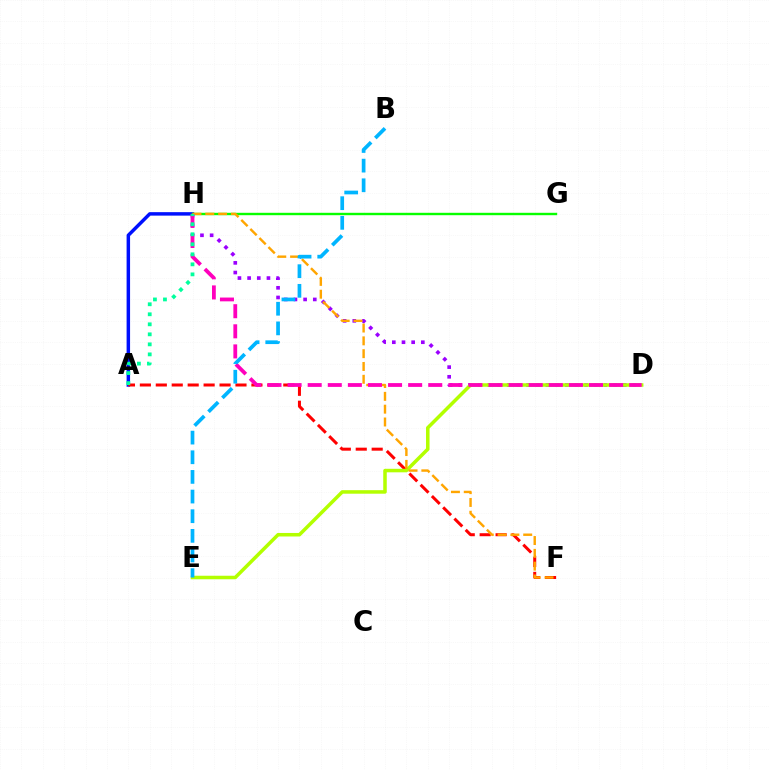{('D', 'H'): [{'color': '#9b00ff', 'line_style': 'dotted', 'thickness': 2.63}, {'color': '#ff00bd', 'line_style': 'dashed', 'thickness': 2.73}], ('A', 'H'): [{'color': '#0010ff', 'line_style': 'solid', 'thickness': 2.5}, {'color': '#00ff9d', 'line_style': 'dotted', 'thickness': 2.72}], ('A', 'F'): [{'color': '#ff0000', 'line_style': 'dashed', 'thickness': 2.16}], ('D', 'E'): [{'color': '#b3ff00', 'line_style': 'solid', 'thickness': 2.53}], ('G', 'H'): [{'color': '#08ff00', 'line_style': 'solid', 'thickness': 1.72}], ('F', 'H'): [{'color': '#ffa500', 'line_style': 'dashed', 'thickness': 1.74}], ('B', 'E'): [{'color': '#00b5ff', 'line_style': 'dashed', 'thickness': 2.67}]}